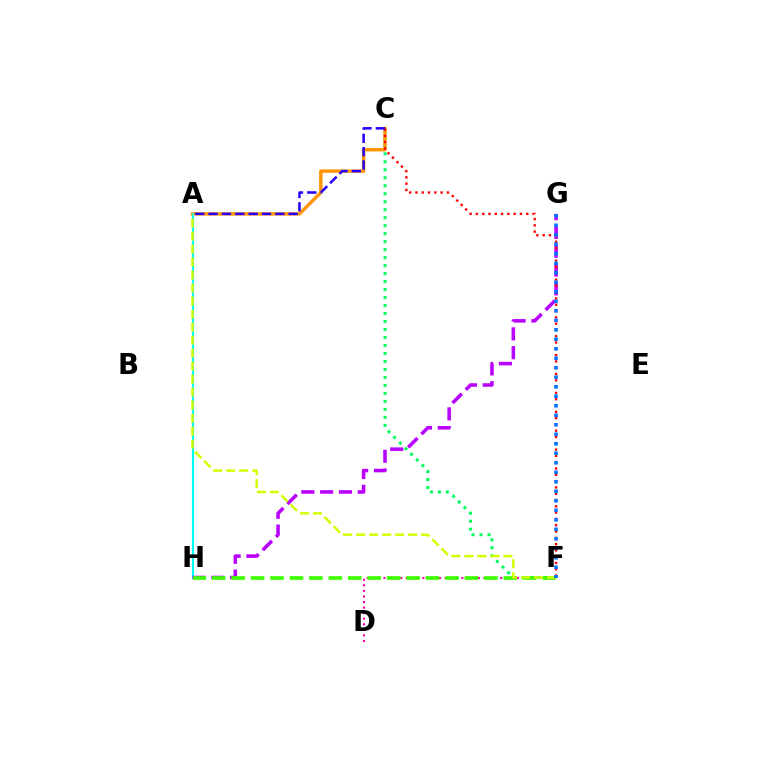{('D', 'F'): [{'color': '#ff00ac', 'line_style': 'dotted', 'thickness': 1.51}], ('C', 'F'): [{'color': '#00ff5c', 'line_style': 'dotted', 'thickness': 2.17}, {'color': '#ff0000', 'line_style': 'dotted', 'thickness': 1.71}], ('A', 'C'): [{'color': '#ff9400', 'line_style': 'solid', 'thickness': 2.45}, {'color': '#2500ff', 'line_style': 'dashed', 'thickness': 1.81}], ('A', 'H'): [{'color': '#00fff6', 'line_style': 'solid', 'thickness': 1.54}], ('G', 'H'): [{'color': '#b900ff', 'line_style': 'dashed', 'thickness': 2.55}], ('F', 'H'): [{'color': '#3dff00', 'line_style': 'dashed', 'thickness': 2.64}], ('A', 'F'): [{'color': '#d1ff00', 'line_style': 'dashed', 'thickness': 1.77}], ('F', 'G'): [{'color': '#0074ff', 'line_style': 'dotted', 'thickness': 2.58}]}